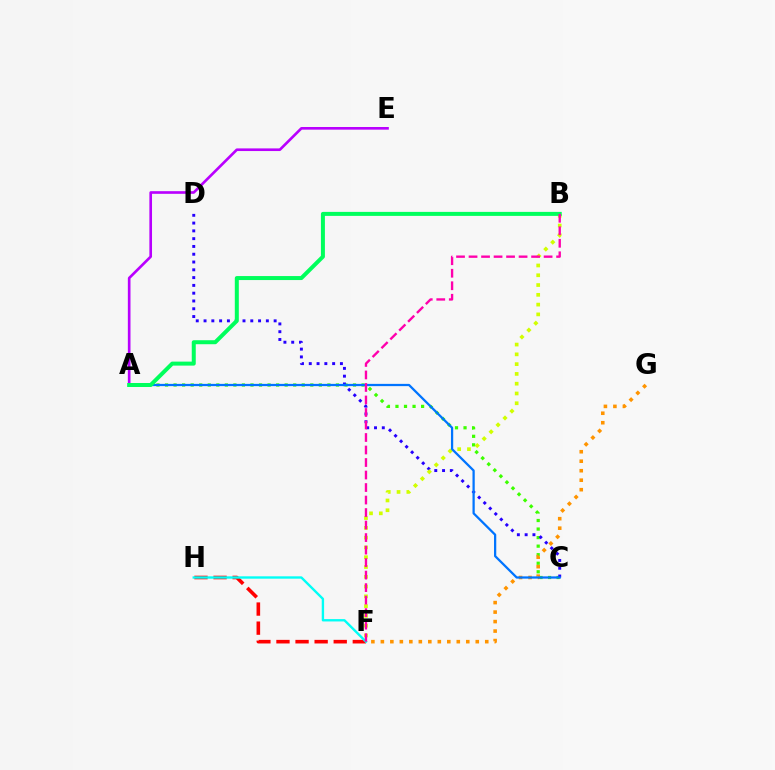{('A', 'C'): [{'color': '#3dff00', 'line_style': 'dotted', 'thickness': 2.32}, {'color': '#0074ff', 'line_style': 'solid', 'thickness': 1.62}], ('F', 'H'): [{'color': '#ff0000', 'line_style': 'dashed', 'thickness': 2.59}, {'color': '#00fff6', 'line_style': 'solid', 'thickness': 1.71}], ('A', 'E'): [{'color': '#b900ff', 'line_style': 'solid', 'thickness': 1.91}], ('C', 'D'): [{'color': '#2500ff', 'line_style': 'dotted', 'thickness': 2.12}], ('F', 'G'): [{'color': '#ff9400', 'line_style': 'dotted', 'thickness': 2.58}], ('B', 'F'): [{'color': '#d1ff00', 'line_style': 'dotted', 'thickness': 2.66}, {'color': '#ff00ac', 'line_style': 'dashed', 'thickness': 1.7}], ('A', 'B'): [{'color': '#00ff5c', 'line_style': 'solid', 'thickness': 2.88}]}